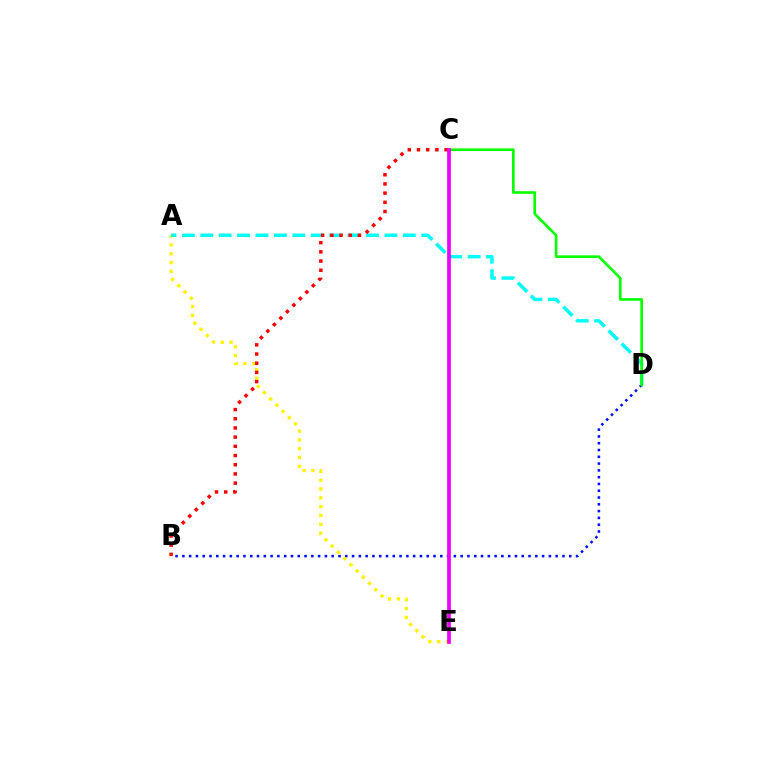{('B', 'D'): [{'color': '#0010ff', 'line_style': 'dotted', 'thickness': 1.84}], ('A', 'E'): [{'color': '#fcf500', 'line_style': 'dotted', 'thickness': 2.39}], ('A', 'D'): [{'color': '#00fff6', 'line_style': 'dashed', 'thickness': 2.5}], ('C', 'D'): [{'color': '#08ff00', 'line_style': 'solid', 'thickness': 1.91}], ('B', 'C'): [{'color': '#ff0000', 'line_style': 'dotted', 'thickness': 2.5}], ('C', 'E'): [{'color': '#ee00ff', 'line_style': 'solid', 'thickness': 2.67}]}